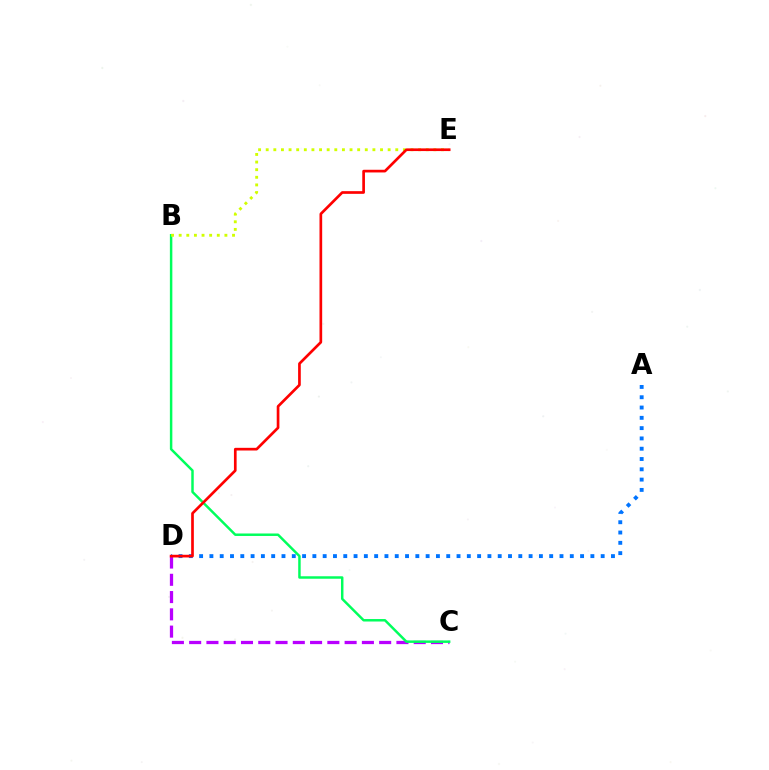{('A', 'D'): [{'color': '#0074ff', 'line_style': 'dotted', 'thickness': 2.8}], ('C', 'D'): [{'color': '#b900ff', 'line_style': 'dashed', 'thickness': 2.35}], ('B', 'C'): [{'color': '#00ff5c', 'line_style': 'solid', 'thickness': 1.78}], ('B', 'E'): [{'color': '#d1ff00', 'line_style': 'dotted', 'thickness': 2.07}], ('D', 'E'): [{'color': '#ff0000', 'line_style': 'solid', 'thickness': 1.93}]}